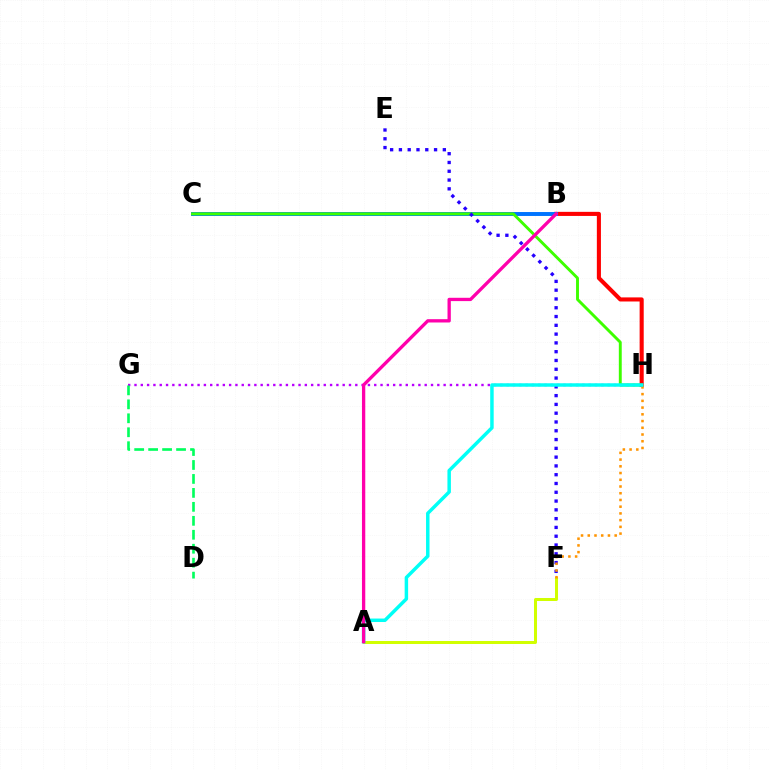{('A', 'F'): [{'color': '#d1ff00', 'line_style': 'solid', 'thickness': 2.17}], ('B', 'H'): [{'color': '#ff0000', 'line_style': 'solid', 'thickness': 2.94}], ('G', 'H'): [{'color': '#b900ff', 'line_style': 'dotted', 'thickness': 1.71}], ('B', 'C'): [{'color': '#0074ff', 'line_style': 'solid', 'thickness': 2.84}], ('D', 'G'): [{'color': '#00ff5c', 'line_style': 'dashed', 'thickness': 1.9}], ('C', 'H'): [{'color': '#3dff00', 'line_style': 'solid', 'thickness': 2.1}], ('E', 'F'): [{'color': '#2500ff', 'line_style': 'dotted', 'thickness': 2.39}], ('F', 'H'): [{'color': '#ff9400', 'line_style': 'dotted', 'thickness': 1.83}], ('A', 'H'): [{'color': '#00fff6', 'line_style': 'solid', 'thickness': 2.5}], ('A', 'B'): [{'color': '#ff00ac', 'line_style': 'solid', 'thickness': 2.38}]}